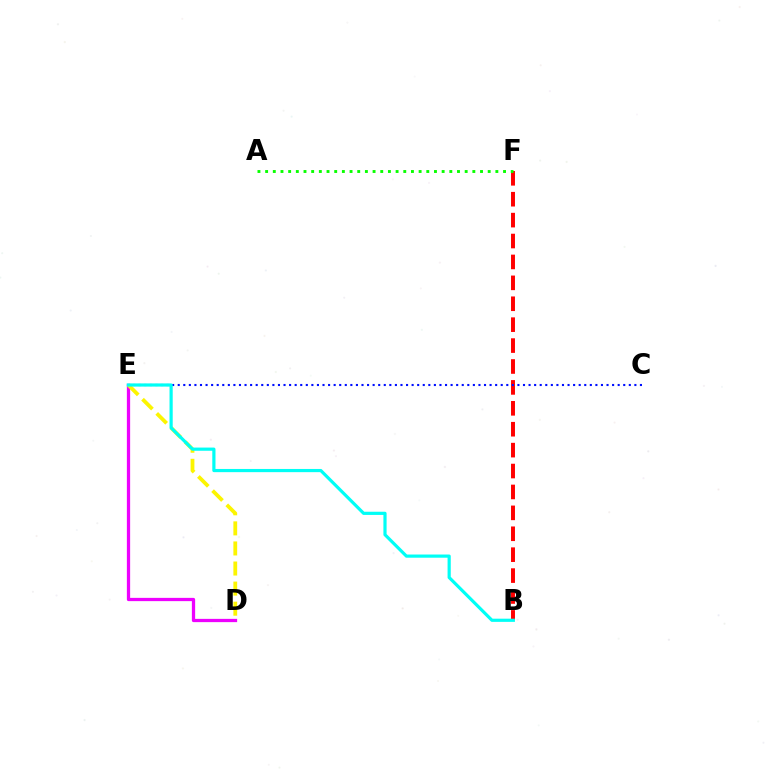{('B', 'F'): [{'color': '#ff0000', 'line_style': 'dashed', 'thickness': 2.84}], ('A', 'F'): [{'color': '#08ff00', 'line_style': 'dotted', 'thickness': 2.09}], ('C', 'E'): [{'color': '#0010ff', 'line_style': 'dotted', 'thickness': 1.51}], ('D', 'E'): [{'color': '#ee00ff', 'line_style': 'solid', 'thickness': 2.35}, {'color': '#fcf500', 'line_style': 'dashed', 'thickness': 2.73}], ('B', 'E'): [{'color': '#00fff6', 'line_style': 'solid', 'thickness': 2.3}]}